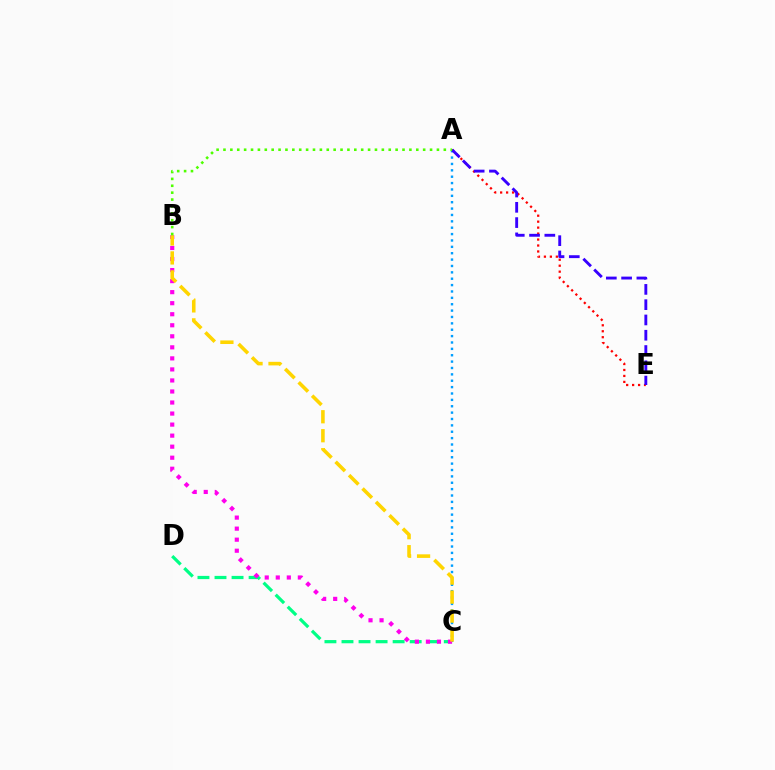{('C', 'D'): [{'color': '#00ff86', 'line_style': 'dashed', 'thickness': 2.32}], ('A', 'C'): [{'color': '#009eff', 'line_style': 'dotted', 'thickness': 1.73}], ('A', 'E'): [{'color': '#ff0000', 'line_style': 'dotted', 'thickness': 1.62}, {'color': '#3700ff', 'line_style': 'dashed', 'thickness': 2.08}], ('B', 'C'): [{'color': '#ff00ed', 'line_style': 'dotted', 'thickness': 3.0}, {'color': '#ffd500', 'line_style': 'dashed', 'thickness': 2.58}], ('A', 'B'): [{'color': '#4fff00', 'line_style': 'dotted', 'thickness': 1.87}]}